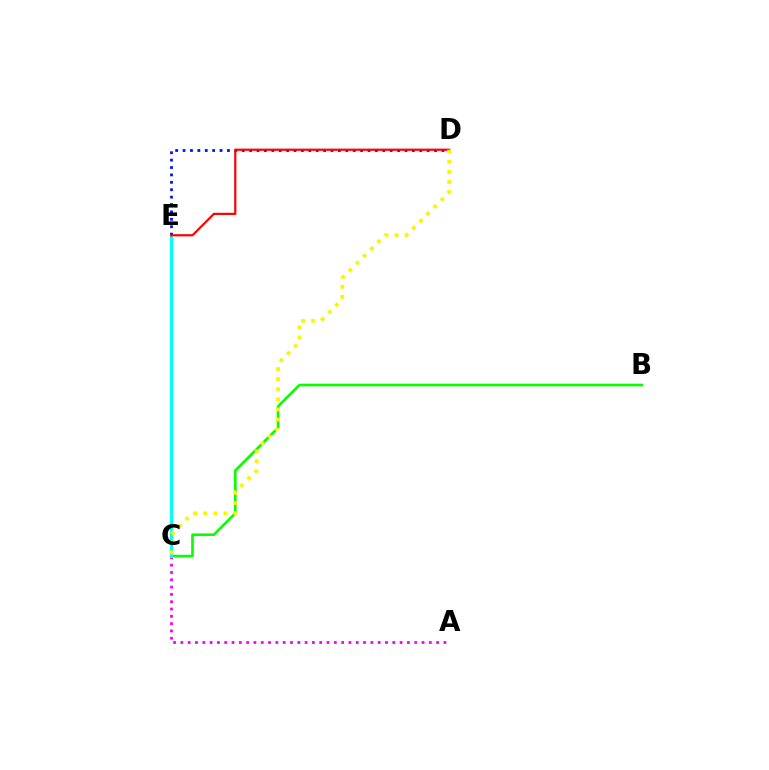{('A', 'C'): [{'color': '#ee00ff', 'line_style': 'dotted', 'thickness': 1.99}], ('B', 'C'): [{'color': '#08ff00', 'line_style': 'solid', 'thickness': 1.9}], ('C', 'E'): [{'color': '#00fff6', 'line_style': 'solid', 'thickness': 2.21}], ('D', 'E'): [{'color': '#0010ff', 'line_style': 'dotted', 'thickness': 2.01}, {'color': '#ff0000', 'line_style': 'solid', 'thickness': 1.58}], ('C', 'D'): [{'color': '#fcf500', 'line_style': 'dotted', 'thickness': 2.75}]}